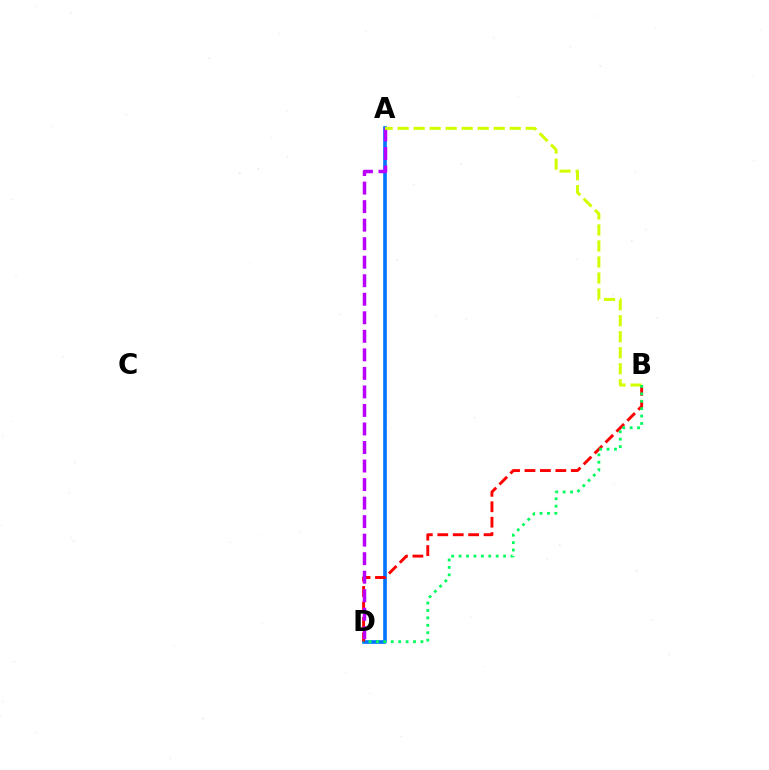{('A', 'D'): [{'color': '#0074ff', 'line_style': 'solid', 'thickness': 2.62}, {'color': '#b900ff', 'line_style': 'dashed', 'thickness': 2.52}], ('B', 'D'): [{'color': '#ff0000', 'line_style': 'dashed', 'thickness': 2.1}, {'color': '#00ff5c', 'line_style': 'dotted', 'thickness': 2.01}], ('A', 'B'): [{'color': '#d1ff00', 'line_style': 'dashed', 'thickness': 2.18}]}